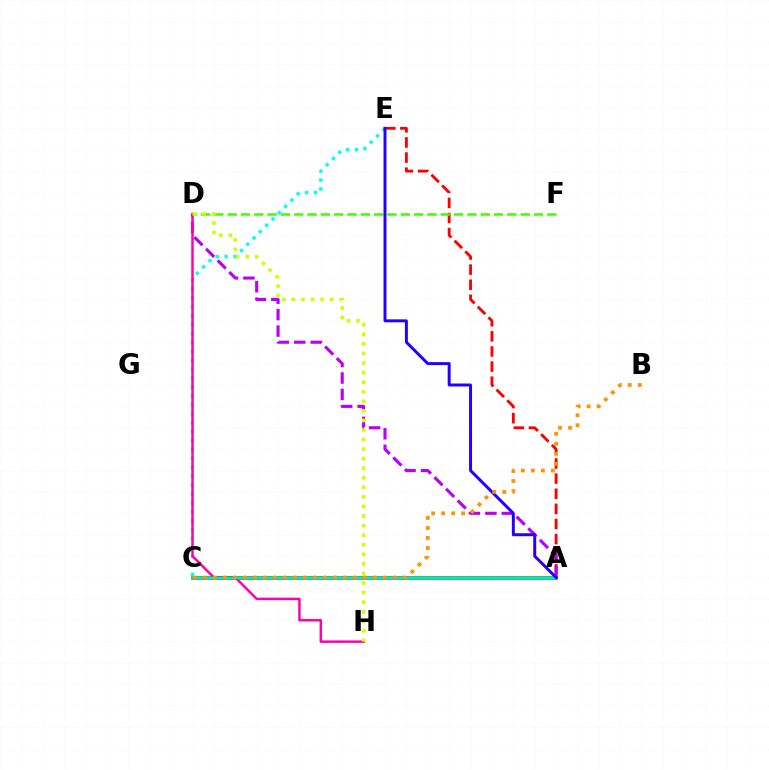{('A', 'E'): [{'color': '#ff0000', 'line_style': 'dashed', 'thickness': 2.05}, {'color': '#2500ff', 'line_style': 'solid', 'thickness': 2.13}], ('A', 'D'): [{'color': '#b900ff', 'line_style': 'dashed', 'thickness': 2.23}], ('D', 'F'): [{'color': '#3dff00', 'line_style': 'dashed', 'thickness': 1.81}], ('C', 'E'): [{'color': '#00fff6', 'line_style': 'dotted', 'thickness': 2.42}], ('D', 'H'): [{'color': '#ff00ac', 'line_style': 'solid', 'thickness': 1.78}, {'color': '#d1ff00', 'line_style': 'dotted', 'thickness': 2.6}], ('A', 'C'): [{'color': '#0074ff', 'line_style': 'solid', 'thickness': 2.52}, {'color': '#00ff5c', 'line_style': 'solid', 'thickness': 1.69}], ('B', 'C'): [{'color': '#ff9400', 'line_style': 'dotted', 'thickness': 2.72}]}